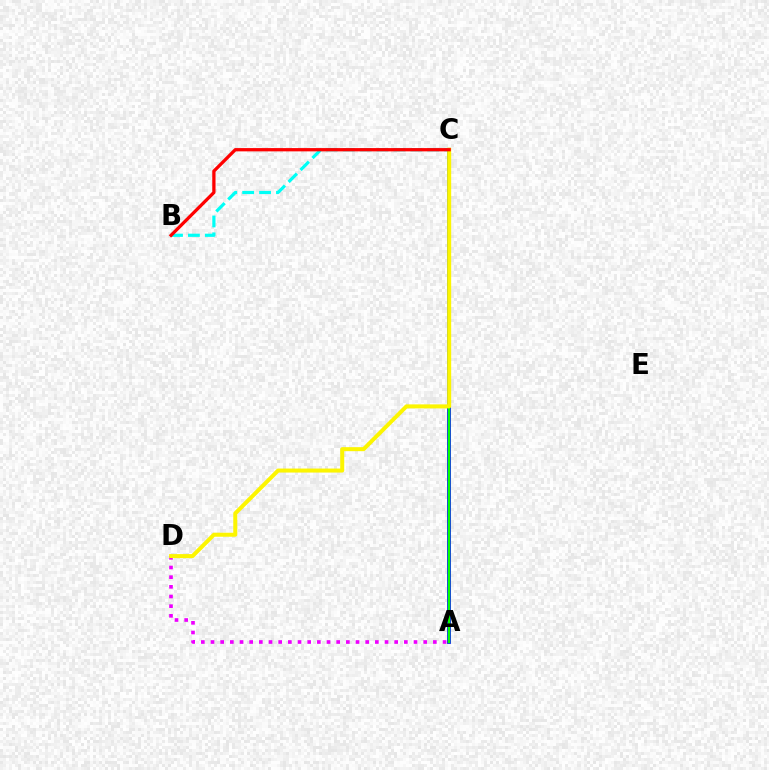{('B', 'C'): [{'color': '#00fff6', 'line_style': 'dashed', 'thickness': 2.3}, {'color': '#ff0000', 'line_style': 'solid', 'thickness': 2.35}], ('A', 'C'): [{'color': '#0010ff', 'line_style': 'solid', 'thickness': 2.71}, {'color': '#08ff00', 'line_style': 'solid', 'thickness': 1.71}], ('A', 'D'): [{'color': '#ee00ff', 'line_style': 'dotted', 'thickness': 2.63}], ('C', 'D'): [{'color': '#fcf500', 'line_style': 'solid', 'thickness': 2.89}]}